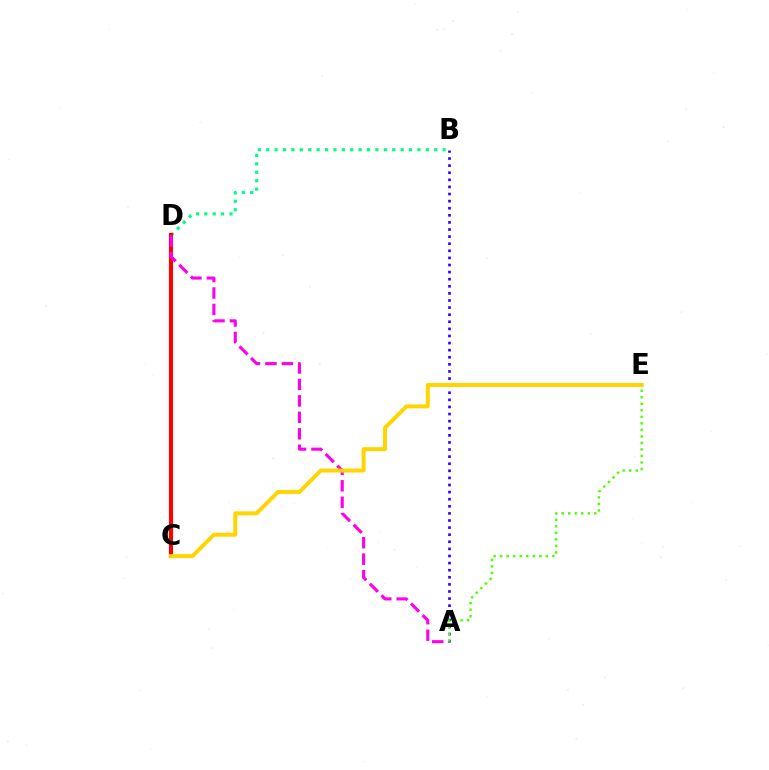{('B', 'D'): [{'color': '#00ff86', 'line_style': 'dotted', 'thickness': 2.28}], ('A', 'B'): [{'color': '#3700ff', 'line_style': 'dotted', 'thickness': 1.93}], ('C', 'D'): [{'color': '#009eff', 'line_style': 'dashed', 'thickness': 1.63}, {'color': '#ff0000', 'line_style': 'solid', 'thickness': 2.96}], ('A', 'D'): [{'color': '#ff00ed', 'line_style': 'dashed', 'thickness': 2.23}], ('C', 'E'): [{'color': '#ffd500', 'line_style': 'solid', 'thickness': 2.86}], ('A', 'E'): [{'color': '#4fff00', 'line_style': 'dotted', 'thickness': 1.77}]}